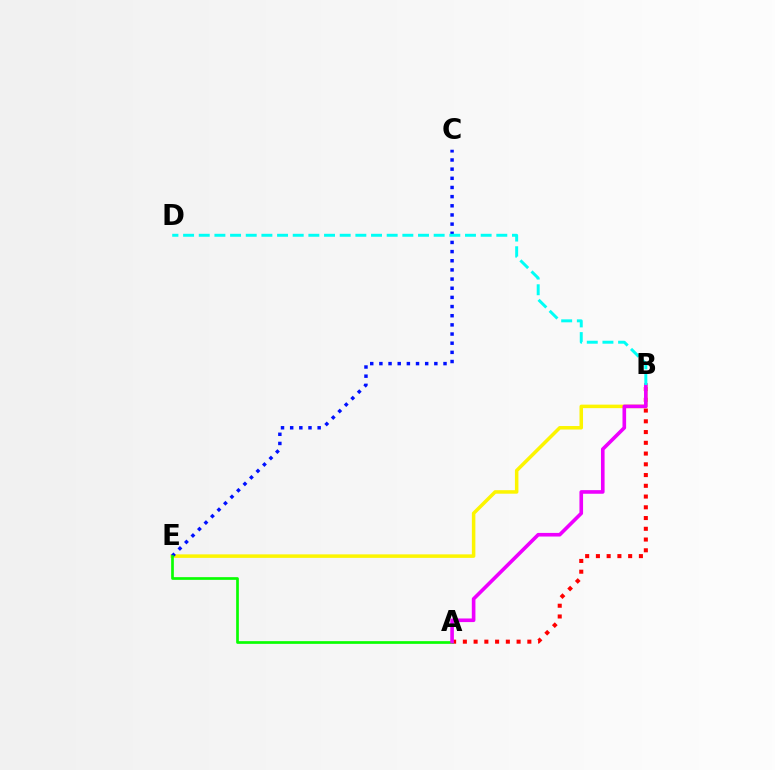{('A', 'B'): [{'color': '#ff0000', 'line_style': 'dotted', 'thickness': 2.92}, {'color': '#ee00ff', 'line_style': 'solid', 'thickness': 2.61}], ('B', 'E'): [{'color': '#fcf500', 'line_style': 'solid', 'thickness': 2.53}], ('C', 'E'): [{'color': '#0010ff', 'line_style': 'dotted', 'thickness': 2.49}], ('A', 'E'): [{'color': '#08ff00', 'line_style': 'solid', 'thickness': 1.94}], ('B', 'D'): [{'color': '#00fff6', 'line_style': 'dashed', 'thickness': 2.13}]}